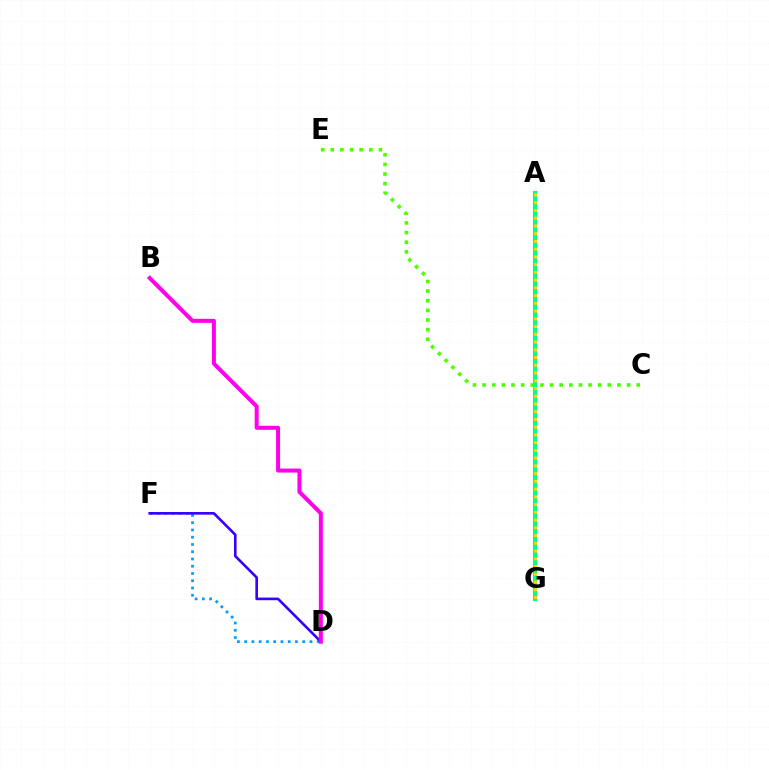{('D', 'F'): [{'color': '#009eff', 'line_style': 'dotted', 'thickness': 1.97}, {'color': '#3700ff', 'line_style': 'solid', 'thickness': 1.9}], ('A', 'G'): [{'color': '#ff0000', 'line_style': 'dotted', 'thickness': 2.05}, {'color': '#00ff86', 'line_style': 'solid', 'thickness': 2.95}, {'color': '#ffd500', 'line_style': 'dotted', 'thickness': 2.1}], ('C', 'E'): [{'color': '#4fff00', 'line_style': 'dotted', 'thickness': 2.62}], ('B', 'D'): [{'color': '#ff00ed', 'line_style': 'solid', 'thickness': 2.89}]}